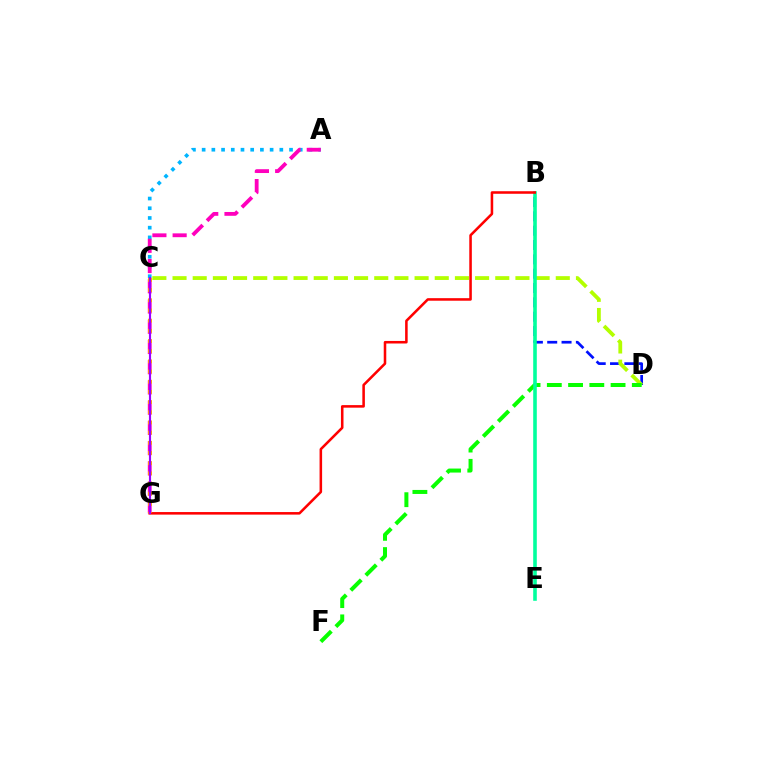{('B', 'D'): [{'color': '#0010ff', 'line_style': 'dashed', 'thickness': 1.95}], ('A', 'C'): [{'color': '#00b5ff', 'line_style': 'dotted', 'thickness': 2.64}], ('A', 'G'): [{'color': '#ff00bd', 'line_style': 'dashed', 'thickness': 2.75}], ('C', 'D'): [{'color': '#b3ff00', 'line_style': 'dashed', 'thickness': 2.74}], ('D', 'F'): [{'color': '#08ff00', 'line_style': 'dashed', 'thickness': 2.89}], ('B', 'E'): [{'color': '#00ff9d', 'line_style': 'solid', 'thickness': 2.59}], ('B', 'G'): [{'color': '#ff0000', 'line_style': 'solid', 'thickness': 1.84}], ('C', 'G'): [{'color': '#ffa500', 'line_style': 'dotted', 'thickness': 2.77}, {'color': '#9b00ff', 'line_style': 'solid', 'thickness': 1.54}]}